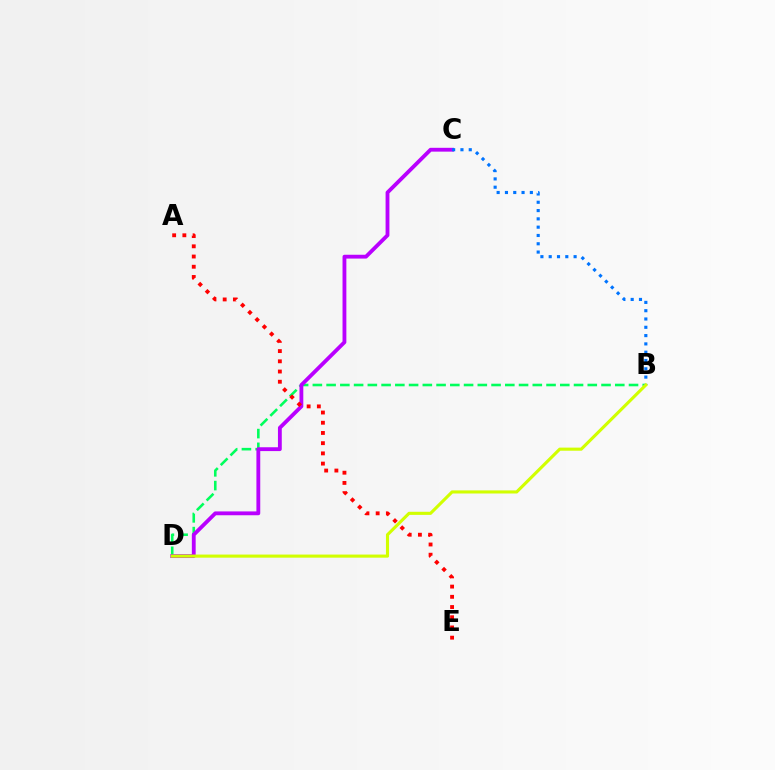{('B', 'D'): [{'color': '#00ff5c', 'line_style': 'dashed', 'thickness': 1.87}, {'color': '#d1ff00', 'line_style': 'solid', 'thickness': 2.23}], ('C', 'D'): [{'color': '#b900ff', 'line_style': 'solid', 'thickness': 2.76}], ('B', 'C'): [{'color': '#0074ff', 'line_style': 'dotted', 'thickness': 2.26}], ('A', 'E'): [{'color': '#ff0000', 'line_style': 'dotted', 'thickness': 2.77}]}